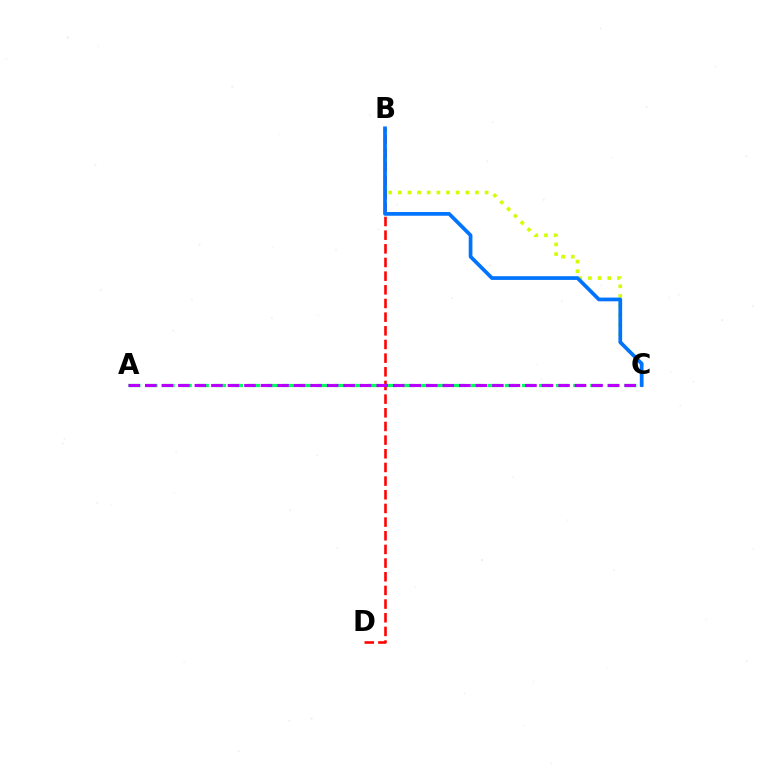{('B', 'C'): [{'color': '#d1ff00', 'line_style': 'dotted', 'thickness': 2.62}, {'color': '#0074ff', 'line_style': 'solid', 'thickness': 2.68}], ('B', 'D'): [{'color': '#ff0000', 'line_style': 'dashed', 'thickness': 1.86}], ('A', 'C'): [{'color': '#00ff5c', 'line_style': 'dashed', 'thickness': 2.32}, {'color': '#b900ff', 'line_style': 'dashed', 'thickness': 2.25}]}